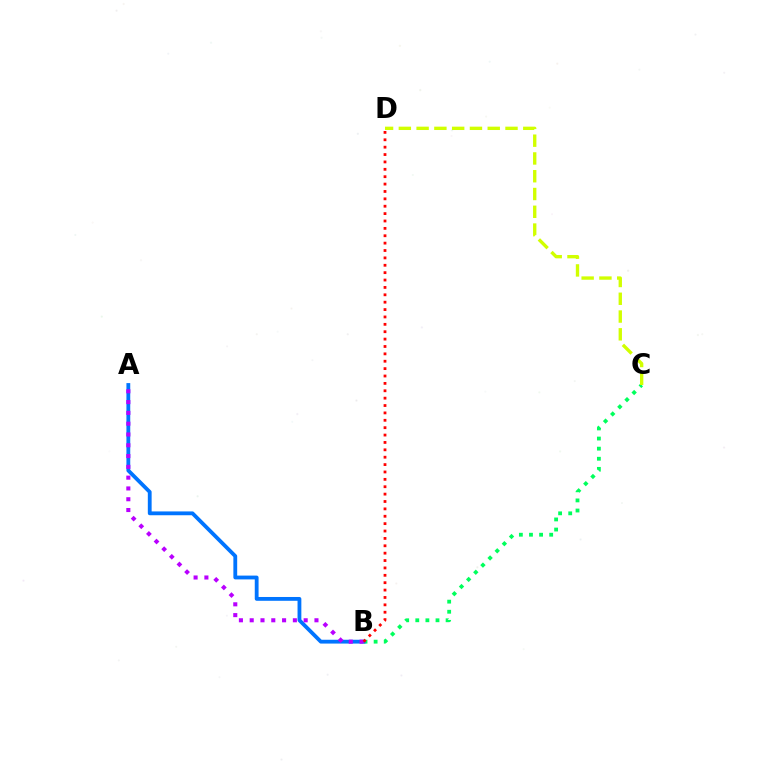{('B', 'C'): [{'color': '#00ff5c', 'line_style': 'dotted', 'thickness': 2.75}], ('A', 'B'): [{'color': '#0074ff', 'line_style': 'solid', 'thickness': 2.75}, {'color': '#b900ff', 'line_style': 'dotted', 'thickness': 2.93}], ('C', 'D'): [{'color': '#d1ff00', 'line_style': 'dashed', 'thickness': 2.42}], ('B', 'D'): [{'color': '#ff0000', 'line_style': 'dotted', 'thickness': 2.01}]}